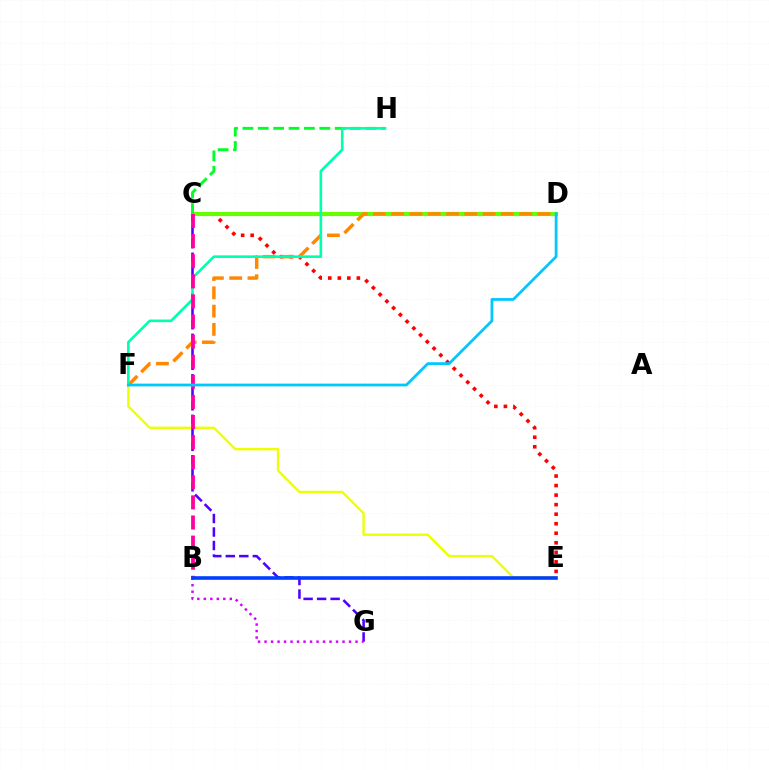{('C', 'G'): [{'color': '#4f00ff', 'line_style': 'dashed', 'thickness': 1.83}], ('C', 'E'): [{'color': '#ff0000', 'line_style': 'dotted', 'thickness': 2.59}], ('B', 'G'): [{'color': '#d600ff', 'line_style': 'dotted', 'thickness': 1.77}], ('E', 'F'): [{'color': '#eeff00', 'line_style': 'solid', 'thickness': 1.7}], ('C', 'D'): [{'color': '#66ff00', 'line_style': 'solid', 'thickness': 3.0}], ('D', 'F'): [{'color': '#ff8800', 'line_style': 'dashed', 'thickness': 2.48}, {'color': '#00c7ff', 'line_style': 'solid', 'thickness': 1.99}], ('C', 'H'): [{'color': '#00ff27', 'line_style': 'dashed', 'thickness': 2.09}], ('F', 'H'): [{'color': '#00ffaf', 'line_style': 'solid', 'thickness': 1.89}], ('B', 'C'): [{'color': '#ff00a0', 'line_style': 'dashed', 'thickness': 2.73}], ('B', 'E'): [{'color': '#003fff', 'line_style': 'solid', 'thickness': 2.59}]}